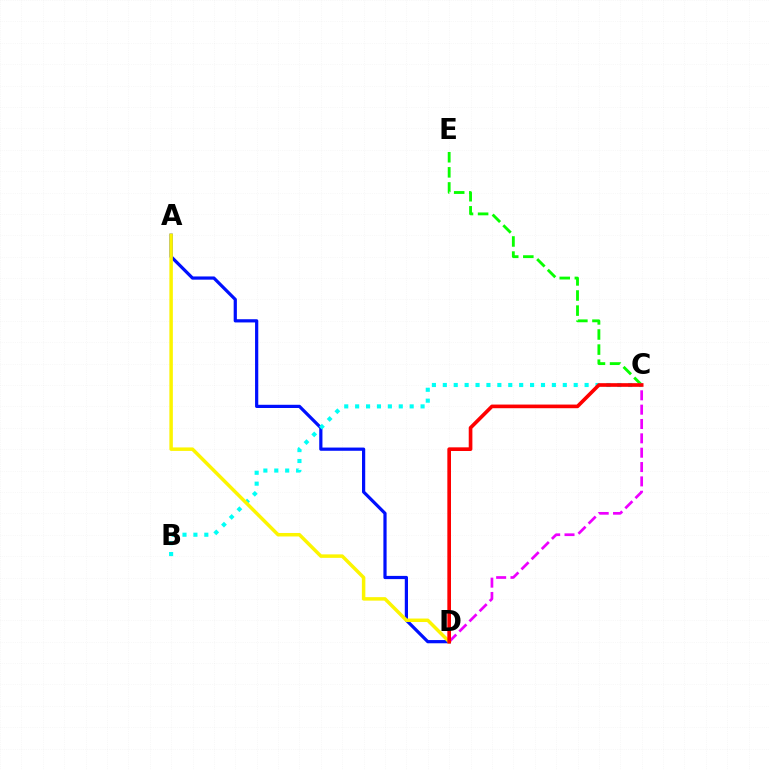{('A', 'D'): [{'color': '#0010ff', 'line_style': 'solid', 'thickness': 2.31}, {'color': '#fcf500', 'line_style': 'solid', 'thickness': 2.5}], ('C', 'E'): [{'color': '#08ff00', 'line_style': 'dashed', 'thickness': 2.05}], ('B', 'C'): [{'color': '#00fff6', 'line_style': 'dotted', 'thickness': 2.96}], ('C', 'D'): [{'color': '#ee00ff', 'line_style': 'dashed', 'thickness': 1.95}, {'color': '#ff0000', 'line_style': 'solid', 'thickness': 2.63}]}